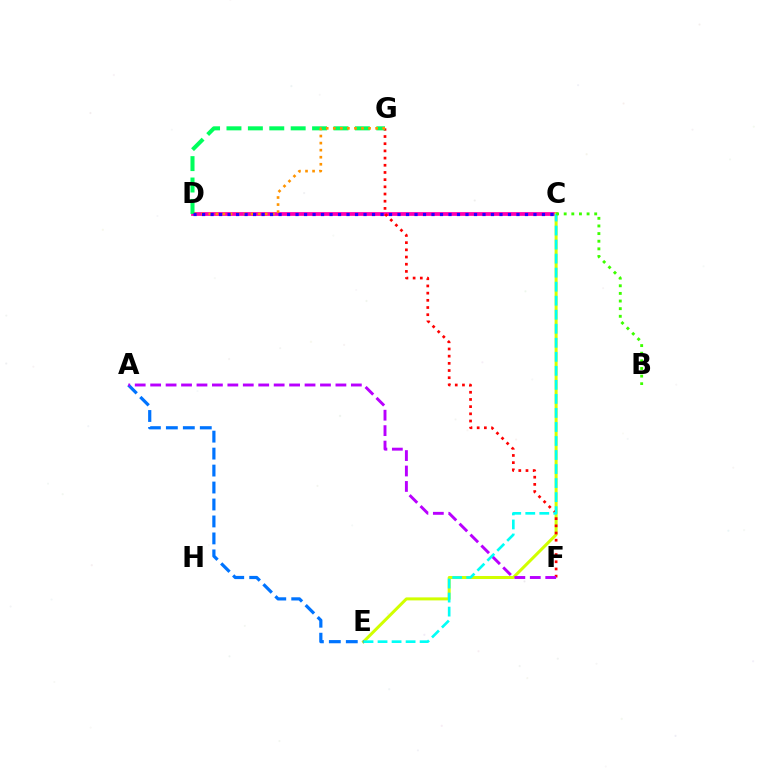{('C', 'D'): [{'color': '#ff00ac', 'line_style': 'solid', 'thickness': 2.7}, {'color': '#2500ff', 'line_style': 'dotted', 'thickness': 2.31}], ('C', 'E'): [{'color': '#d1ff00', 'line_style': 'solid', 'thickness': 2.17}, {'color': '#00fff6', 'line_style': 'dashed', 'thickness': 1.91}], ('F', 'G'): [{'color': '#ff0000', 'line_style': 'dotted', 'thickness': 1.95}], ('A', 'E'): [{'color': '#0074ff', 'line_style': 'dashed', 'thickness': 2.3}], ('A', 'F'): [{'color': '#b900ff', 'line_style': 'dashed', 'thickness': 2.1}], ('D', 'G'): [{'color': '#00ff5c', 'line_style': 'dashed', 'thickness': 2.91}, {'color': '#ff9400', 'line_style': 'dotted', 'thickness': 1.92}], ('B', 'C'): [{'color': '#3dff00', 'line_style': 'dotted', 'thickness': 2.07}]}